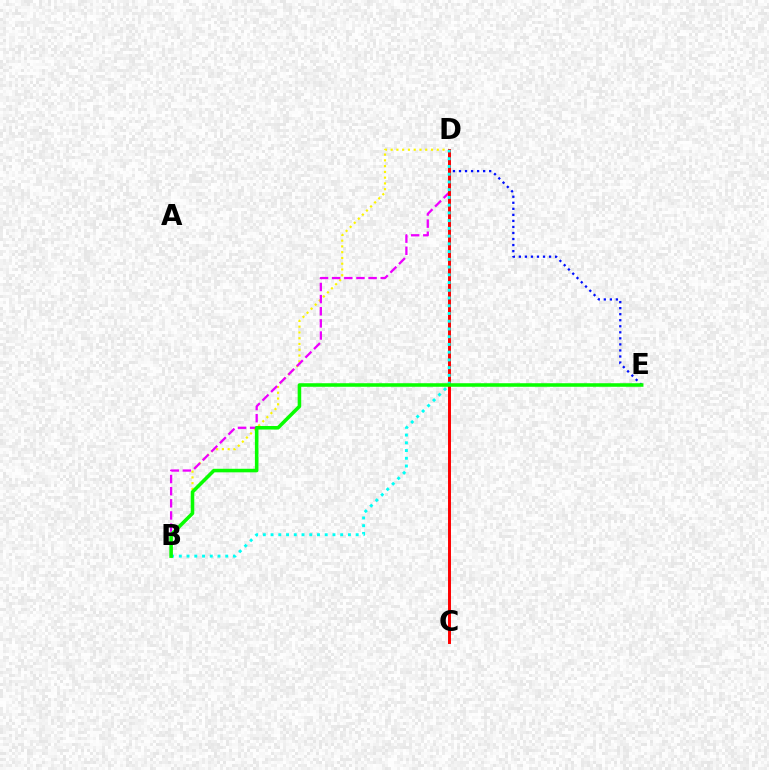{('B', 'D'): [{'color': '#fcf500', 'line_style': 'dotted', 'thickness': 1.57}, {'color': '#ee00ff', 'line_style': 'dashed', 'thickness': 1.65}, {'color': '#00fff6', 'line_style': 'dotted', 'thickness': 2.1}], ('D', 'E'): [{'color': '#0010ff', 'line_style': 'dotted', 'thickness': 1.64}], ('C', 'D'): [{'color': '#ff0000', 'line_style': 'solid', 'thickness': 2.12}], ('B', 'E'): [{'color': '#08ff00', 'line_style': 'solid', 'thickness': 2.56}]}